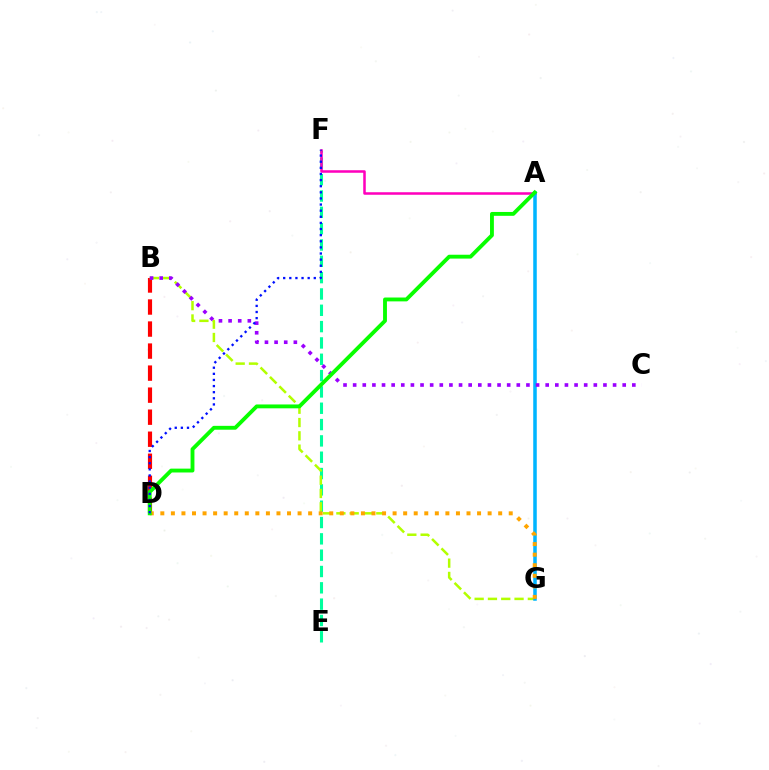{('E', 'F'): [{'color': '#00ff9d', 'line_style': 'dashed', 'thickness': 2.22}], ('B', 'D'): [{'color': '#ff0000', 'line_style': 'dashed', 'thickness': 2.99}], ('B', 'G'): [{'color': '#b3ff00', 'line_style': 'dashed', 'thickness': 1.81}], ('A', 'F'): [{'color': '#ff00bd', 'line_style': 'solid', 'thickness': 1.82}], ('A', 'G'): [{'color': '#00b5ff', 'line_style': 'solid', 'thickness': 2.54}], ('D', 'G'): [{'color': '#ffa500', 'line_style': 'dotted', 'thickness': 2.87}], ('B', 'C'): [{'color': '#9b00ff', 'line_style': 'dotted', 'thickness': 2.62}], ('A', 'D'): [{'color': '#08ff00', 'line_style': 'solid', 'thickness': 2.78}], ('D', 'F'): [{'color': '#0010ff', 'line_style': 'dotted', 'thickness': 1.66}]}